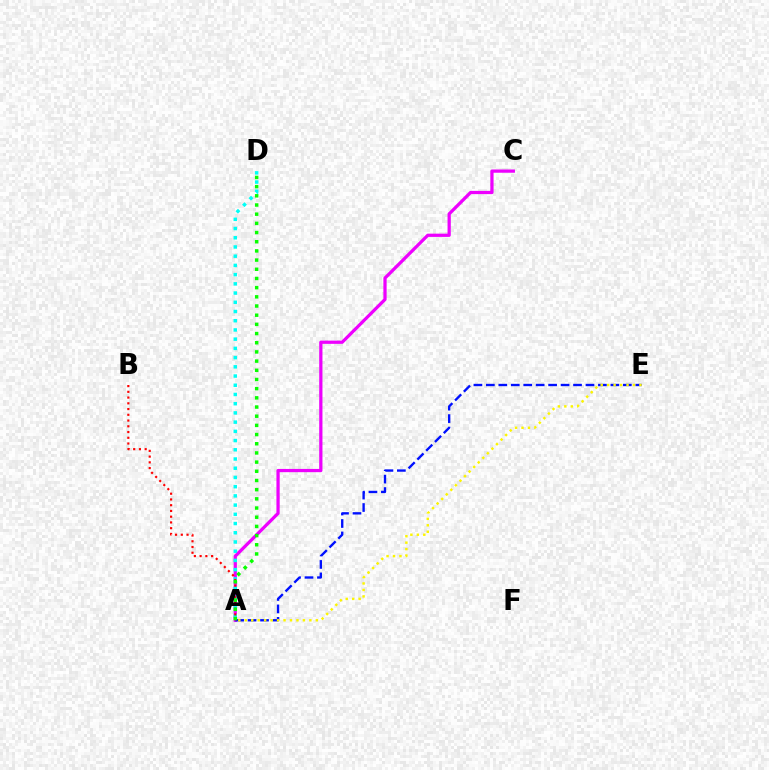{('A', 'C'): [{'color': '#ee00ff', 'line_style': 'solid', 'thickness': 2.33}], ('A', 'D'): [{'color': '#00fff6', 'line_style': 'dotted', 'thickness': 2.5}, {'color': '#08ff00', 'line_style': 'dotted', 'thickness': 2.49}], ('A', 'E'): [{'color': '#0010ff', 'line_style': 'dashed', 'thickness': 1.69}, {'color': '#fcf500', 'line_style': 'dotted', 'thickness': 1.76}], ('A', 'B'): [{'color': '#ff0000', 'line_style': 'dotted', 'thickness': 1.56}]}